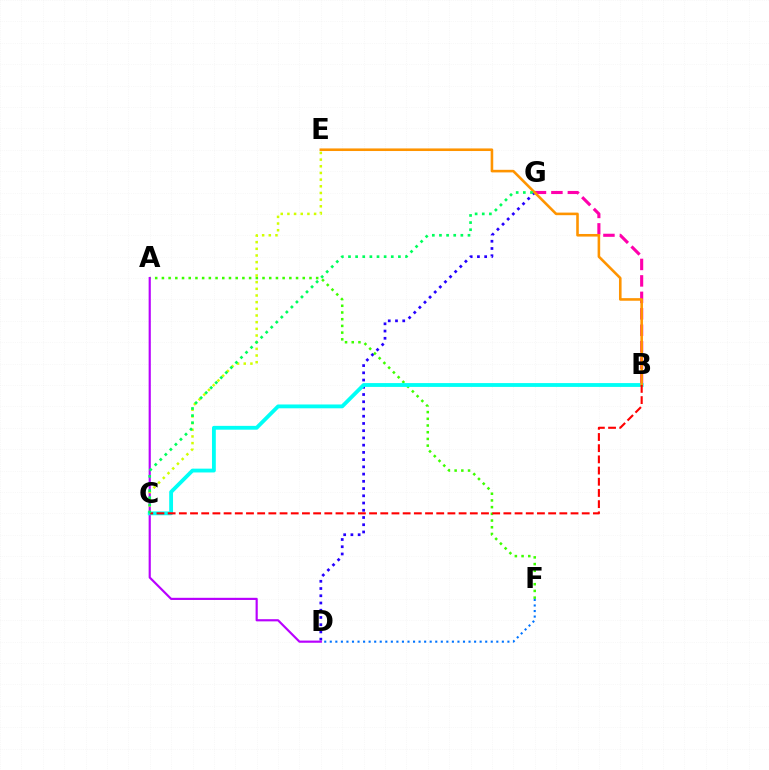{('D', 'G'): [{'color': '#2500ff', 'line_style': 'dotted', 'thickness': 1.97}], ('A', 'F'): [{'color': '#3dff00', 'line_style': 'dotted', 'thickness': 1.82}], ('A', 'D'): [{'color': '#b900ff', 'line_style': 'solid', 'thickness': 1.56}], ('B', 'G'): [{'color': '#ff00ac', 'line_style': 'dashed', 'thickness': 2.24}], ('D', 'F'): [{'color': '#0074ff', 'line_style': 'dotted', 'thickness': 1.51}], ('C', 'E'): [{'color': '#d1ff00', 'line_style': 'dotted', 'thickness': 1.81}], ('B', 'C'): [{'color': '#00fff6', 'line_style': 'solid', 'thickness': 2.75}, {'color': '#ff0000', 'line_style': 'dashed', 'thickness': 1.52}], ('B', 'E'): [{'color': '#ff9400', 'line_style': 'solid', 'thickness': 1.87}], ('C', 'G'): [{'color': '#00ff5c', 'line_style': 'dotted', 'thickness': 1.94}]}